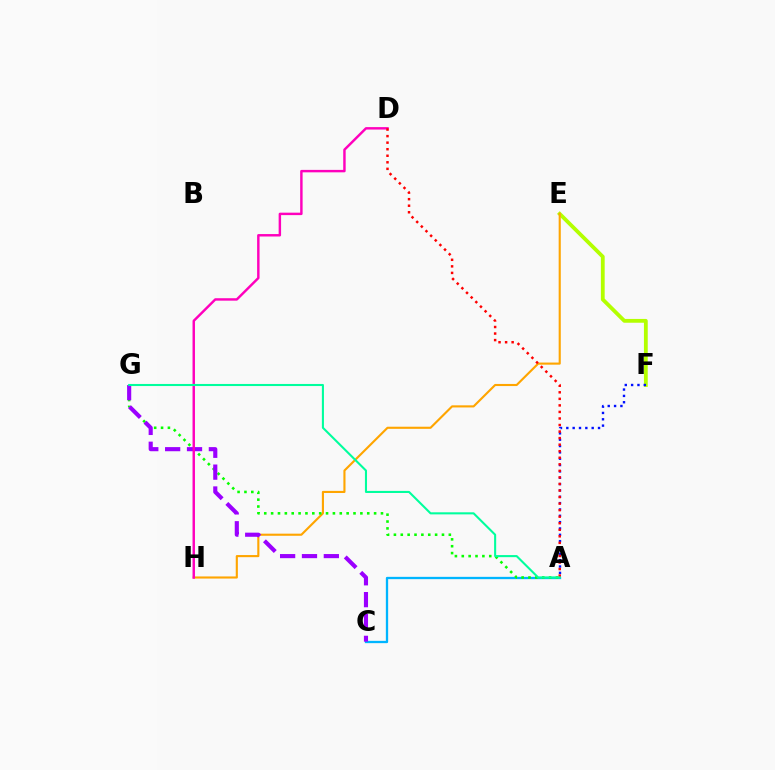{('E', 'F'): [{'color': '#b3ff00', 'line_style': 'solid', 'thickness': 2.74}], ('A', 'C'): [{'color': '#00b5ff', 'line_style': 'solid', 'thickness': 1.65}], ('E', 'H'): [{'color': '#ffa500', 'line_style': 'solid', 'thickness': 1.53}], ('A', 'G'): [{'color': '#08ff00', 'line_style': 'dotted', 'thickness': 1.87}, {'color': '#00ff9d', 'line_style': 'solid', 'thickness': 1.5}], ('C', 'G'): [{'color': '#9b00ff', 'line_style': 'dashed', 'thickness': 2.97}], ('D', 'H'): [{'color': '#ff00bd', 'line_style': 'solid', 'thickness': 1.76}], ('A', 'F'): [{'color': '#0010ff', 'line_style': 'dotted', 'thickness': 1.72}], ('A', 'D'): [{'color': '#ff0000', 'line_style': 'dotted', 'thickness': 1.78}]}